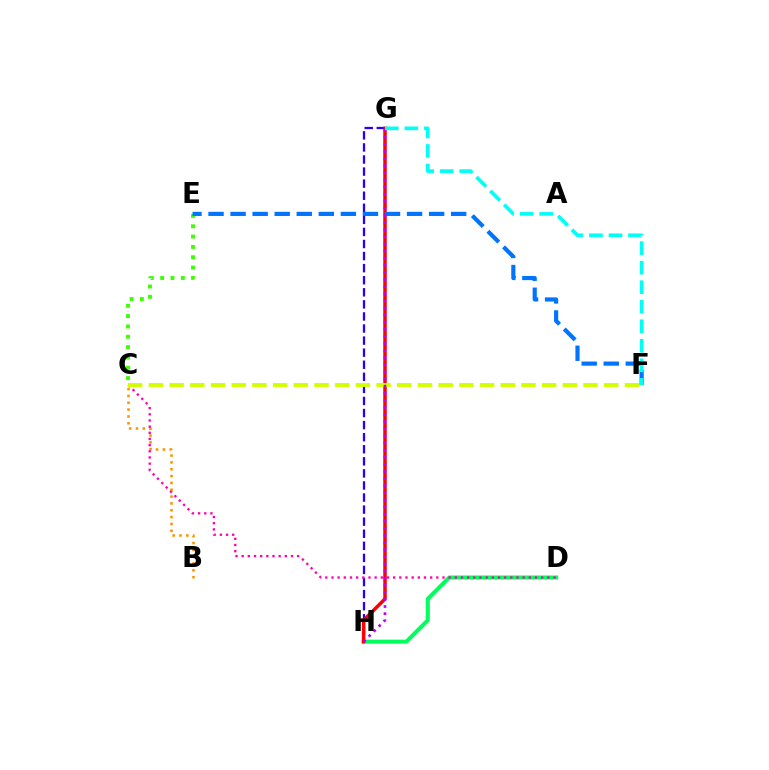{('B', 'C'): [{'color': '#ff9400', 'line_style': 'dotted', 'thickness': 1.86}], ('G', 'H'): [{'color': '#2500ff', 'line_style': 'dashed', 'thickness': 1.64}, {'color': '#ff0000', 'line_style': 'solid', 'thickness': 2.5}, {'color': '#b900ff', 'line_style': 'dotted', 'thickness': 1.93}], ('D', 'H'): [{'color': '#00ff5c', 'line_style': 'solid', 'thickness': 2.91}], ('C', 'E'): [{'color': '#3dff00', 'line_style': 'dotted', 'thickness': 2.8}], ('C', 'D'): [{'color': '#ff00ac', 'line_style': 'dotted', 'thickness': 1.68}], ('E', 'F'): [{'color': '#0074ff', 'line_style': 'dashed', 'thickness': 3.0}], ('C', 'F'): [{'color': '#d1ff00', 'line_style': 'dashed', 'thickness': 2.81}], ('F', 'G'): [{'color': '#00fff6', 'line_style': 'dashed', 'thickness': 2.65}]}